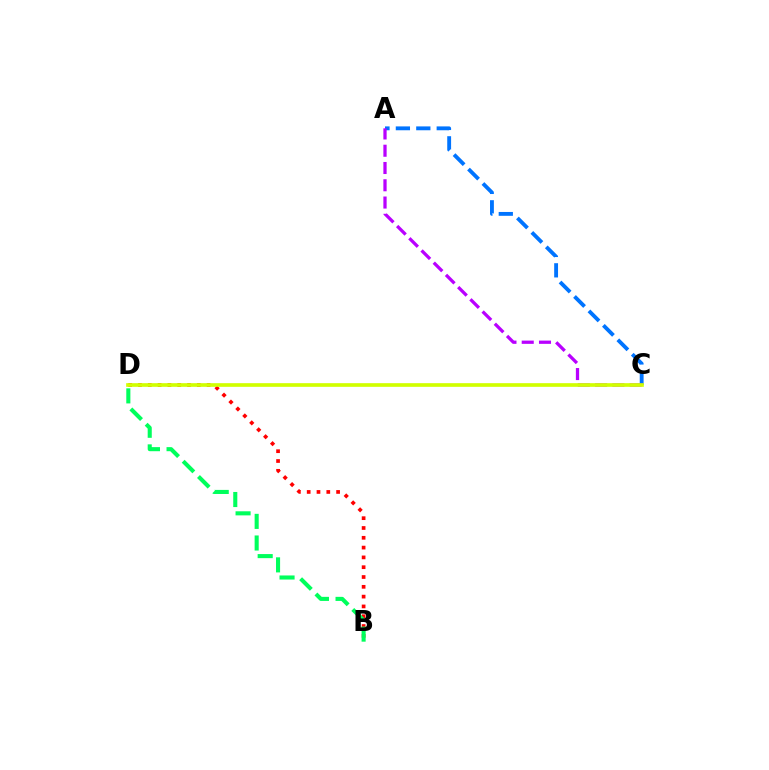{('B', 'D'): [{'color': '#ff0000', 'line_style': 'dotted', 'thickness': 2.66}, {'color': '#00ff5c', 'line_style': 'dashed', 'thickness': 2.94}], ('A', 'C'): [{'color': '#0074ff', 'line_style': 'dashed', 'thickness': 2.77}, {'color': '#b900ff', 'line_style': 'dashed', 'thickness': 2.35}], ('C', 'D'): [{'color': '#d1ff00', 'line_style': 'solid', 'thickness': 2.64}]}